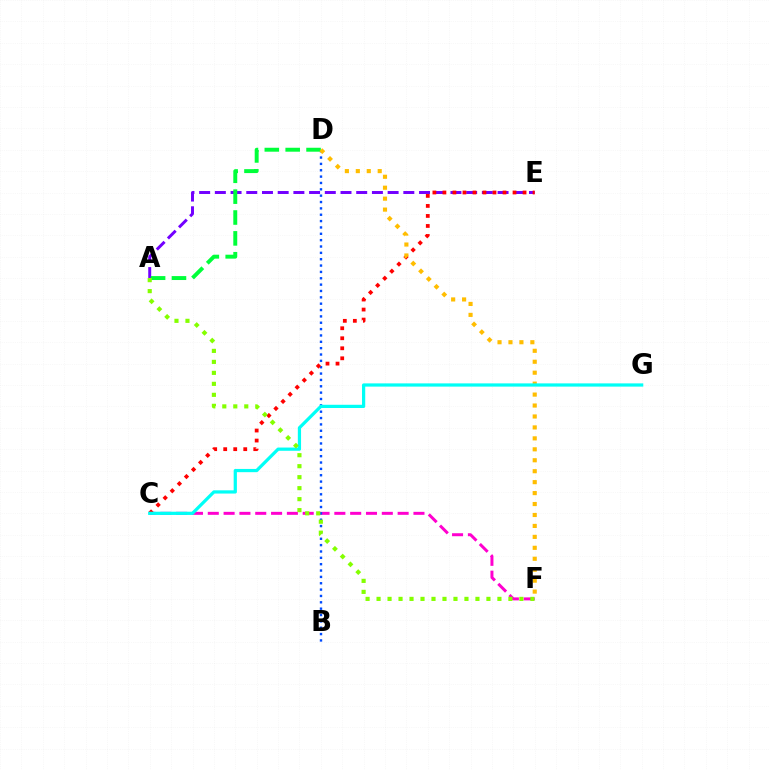{('C', 'F'): [{'color': '#ff00cf', 'line_style': 'dashed', 'thickness': 2.15}], ('B', 'D'): [{'color': '#004bff', 'line_style': 'dotted', 'thickness': 1.73}], ('A', 'E'): [{'color': '#7200ff', 'line_style': 'dashed', 'thickness': 2.13}], ('A', 'D'): [{'color': '#00ff39', 'line_style': 'dashed', 'thickness': 2.83}], ('C', 'E'): [{'color': '#ff0000', 'line_style': 'dotted', 'thickness': 2.72}], ('D', 'F'): [{'color': '#ffbd00', 'line_style': 'dotted', 'thickness': 2.97}], ('C', 'G'): [{'color': '#00fff6', 'line_style': 'solid', 'thickness': 2.33}], ('A', 'F'): [{'color': '#84ff00', 'line_style': 'dotted', 'thickness': 2.99}]}